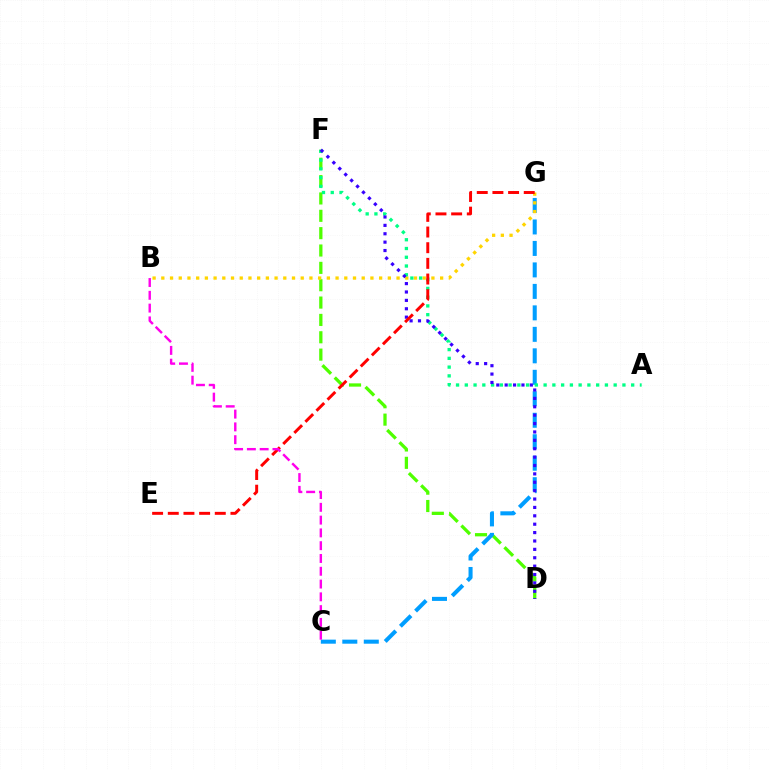{('D', 'F'): [{'color': '#4fff00', 'line_style': 'dashed', 'thickness': 2.36}, {'color': '#3700ff', 'line_style': 'dotted', 'thickness': 2.28}], ('C', 'G'): [{'color': '#009eff', 'line_style': 'dashed', 'thickness': 2.92}], ('B', 'G'): [{'color': '#ffd500', 'line_style': 'dotted', 'thickness': 2.37}], ('A', 'F'): [{'color': '#00ff86', 'line_style': 'dotted', 'thickness': 2.38}], ('E', 'G'): [{'color': '#ff0000', 'line_style': 'dashed', 'thickness': 2.13}], ('B', 'C'): [{'color': '#ff00ed', 'line_style': 'dashed', 'thickness': 1.74}]}